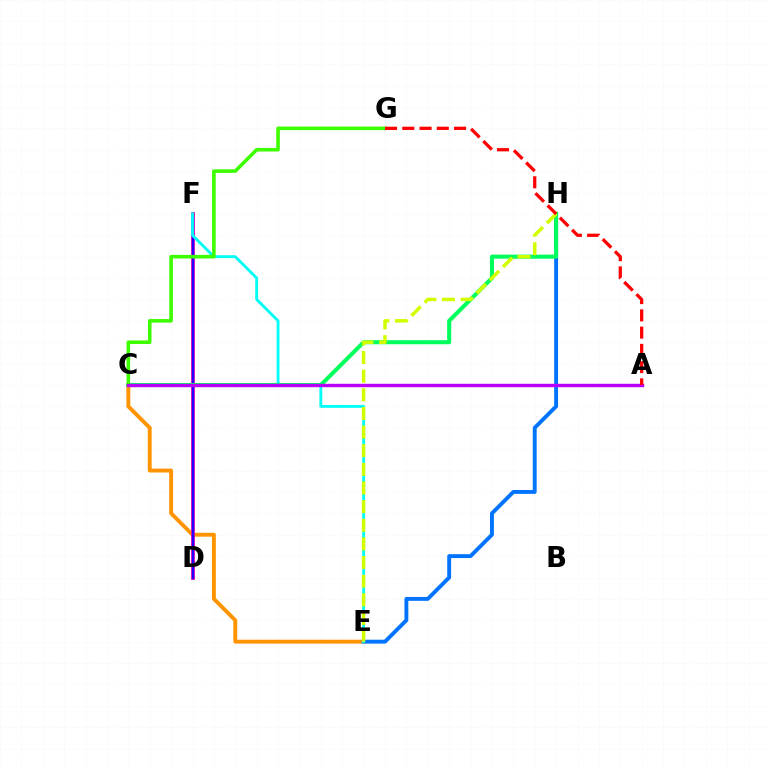{('C', 'E'): [{'color': '#ff9400', 'line_style': 'solid', 'thickness': 2.8}], ('D', 'F'): [{'color': '#ff00ac', 'line_style': 'solid', 'thickness': 2.67}, {'color': '#2500ff', 'line_style': 'solid', 'thickness': 1.77}], ('E', 'H'): [{'color': '#0074ff', 'line_style': 'solid', 'thickness': 2.8}, {'color': '#d1ff00', 'line_style': 'dashed', 'thickness': 2.53}], ('E', 'F'): [{'color': '#00fff6', 'line_style': 'solid', 'thickness': 2.05}], ('C', 'H'): [{'color': '#00ff5c', 'line_style': 'solid', 'thickness': 2.92}], ('C', 'G'): [{'color': '#3dff00', 'line_style': 'solid', 'thickness': 2.58}], ('A', 'C'): [{'color': '#b900ff', 'line_style': 'solid', 'thickness': 2.45}], ('A', 'G'): [{'color': '#ff0000', 'line_style': 'dashed', 'thickness': 2.34}]}